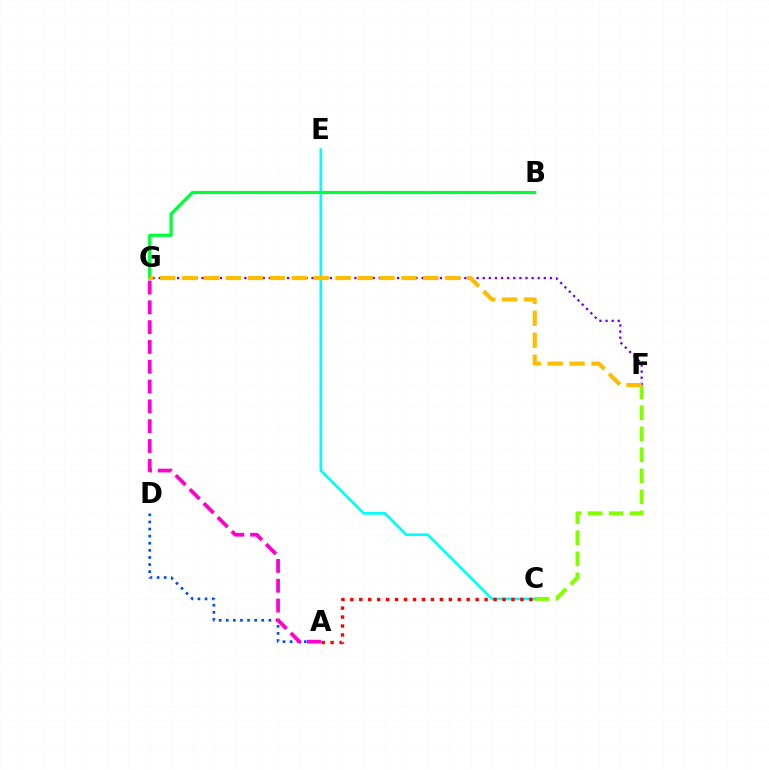{('C', 'F'): [{'color': '#84ff00', 'line_style': 'dashed', 'thickness': 2.85}], ('F', 'G'): [{'color': '#7200ff', 'line_style': 'dotted', 'thickness': 1.66}, {'color': '#ffbd00', 'line_style': 'dashed', 'thickness': 2.98}], ('C', 'E'): [{'color': '#00fff6', 'line_style': 'solid', 'thickness': 1.94}], ('A', 'C'): [{'color': '#ff0000', 'line_style': 'dotted', 'thickness': 2.43}], ('A', 'D'): [{'color': '#004bff', 'line_style': 'dotted', 'thickness': 1.93}], ('A', 'G'): [{'color': '#ff00cf', 'line_style': 'dashed', 'thickness': 2.69}], ('B', 'G'): [{'color': '#00ff39', 'line_style': 'solid', 'thickness': 2.3}]}